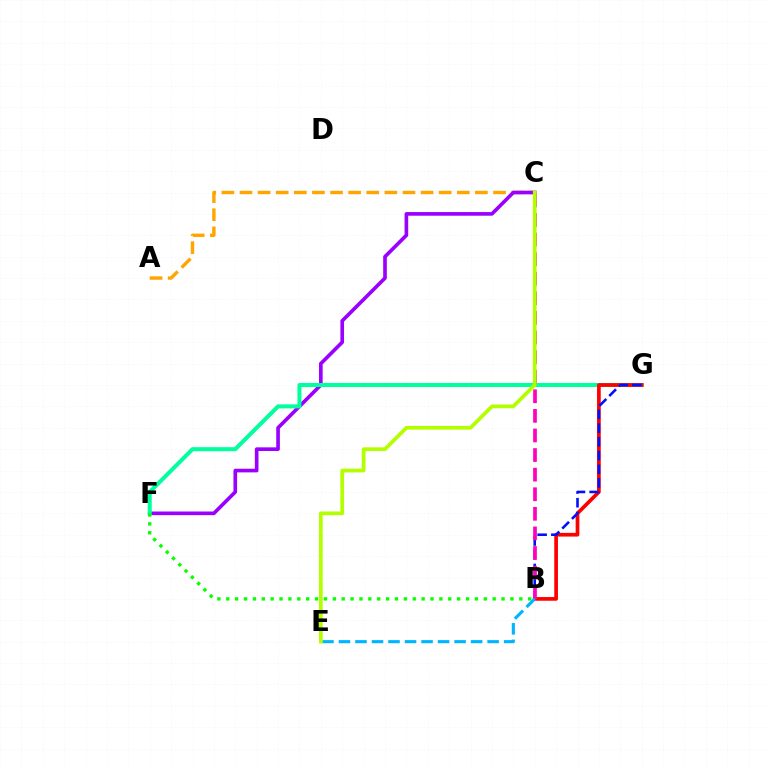{('A', 'C'): [{'color': '#ffa500', 'line_style': 'dashed', 'thickness': 2.46}], ('C', 'F'): [{'color': '#9b00ff', 'line_style': 'solid', 'thickness': 2.63}], ('F', 'G'): [{'color': '#00ff9d', 'line_style': 'solid', 'thickness': 2.9}], ('B', 'F'): [{'color': '#08ff00', 'line_style': 'dotted', 'thickness': 2.41}], ('B', 'G'): [{'color': '#ff0000', 'line_style': 'solid', 'thickness': 2.66}, {'color': '#0010ff', 'line_style': 'dashed', 'thickness': 1.86}], ('B', 'C'): [{'color': '#ff00bd', 'line_style': 'dashed', 'thickness': 2.66}], ('B', 'E'): [{'color': '#00b5ff', 'line_style': 'dashed', 'thickness': 2.24}], ('C', 'E'): [{'color': '#b3ff00', 'line_style': 'solid', 'thickness': 2.68}]}